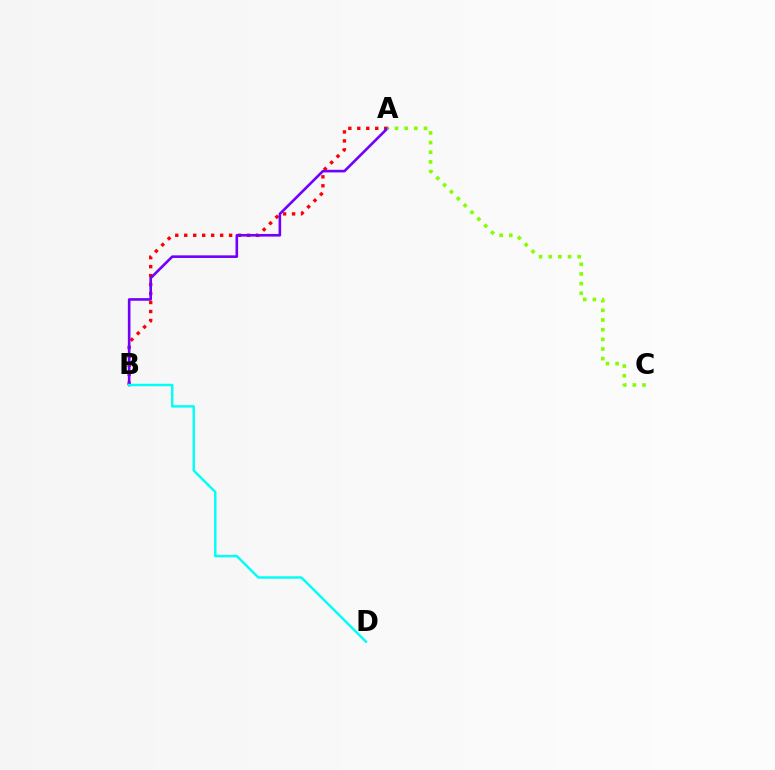{('A', 'B'): [{'color': '#ff0000', 'line_style': 'dotted', 'thickness': 2.44}, {'color': '#7200ff', 'line_style': 'solid', 'thickness': 1.89}], ('A', 'C'): [{'color': '#84ff00', 'line_style': 'dotted', 'thickness': 2.62}], ('B', 'D'): [{'color': '#00fff6', 'line_style': 'solid', 'thickness': 1.76}]}